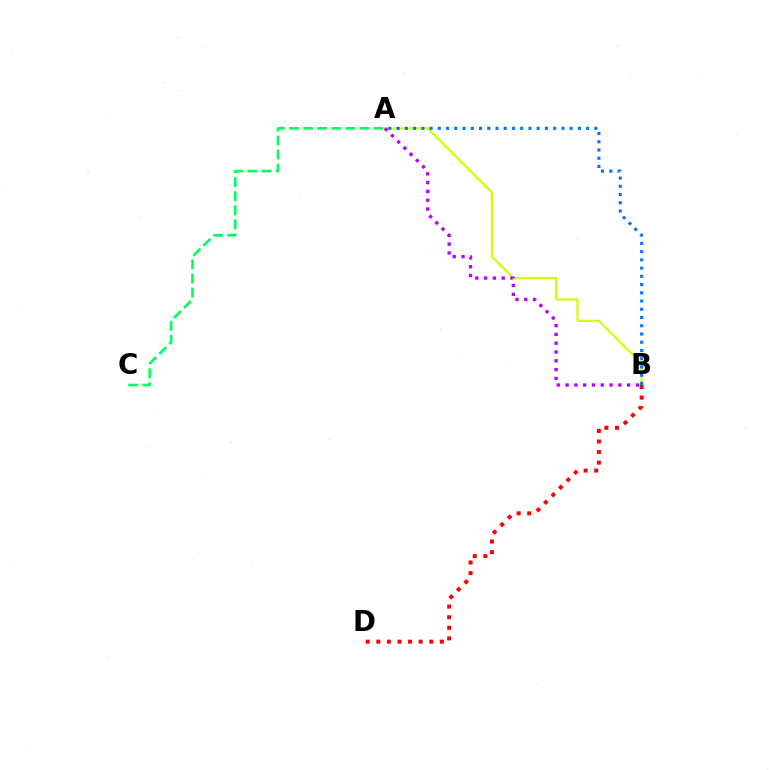{('A', 'B'): [{'color': '#d1ff00', 'line_style': 'solid', 'thickness': 1.59}, {'color': '#0074ff', 'line_style': 'dotted', 'thickness': 2.24}, {'color': '#b900ff', 'line_style': 'dotted', 'thickness': 2.39}], ('B', 'D'): [{'color': '#ff0000', 'line_style': 'dotted', 'thickness': 2.88}], ('A', 'C'): [{'color': '#00ff5c', 'line_style': 'dashed', 'thickness': 1.91}]}